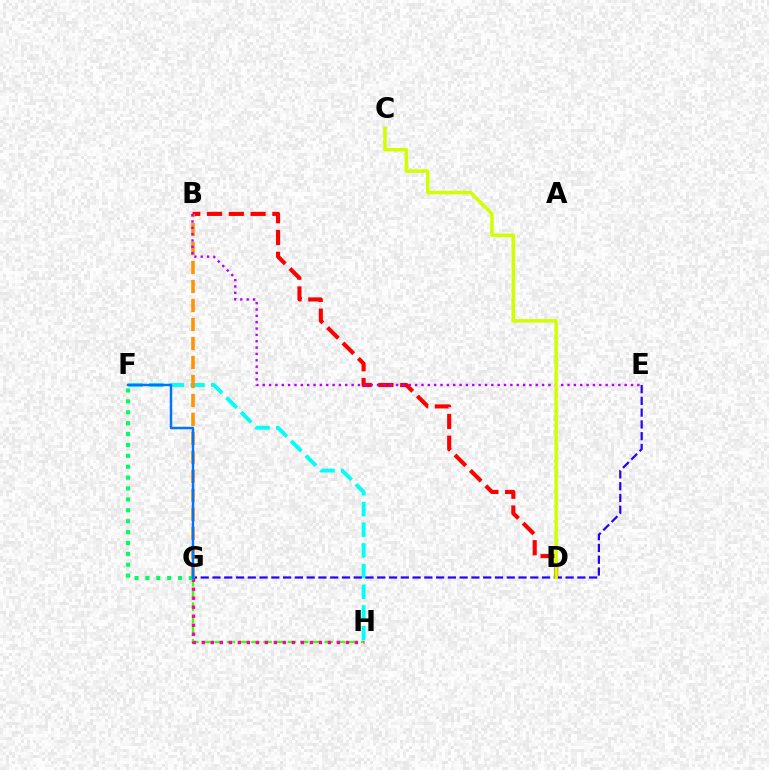{('G', 'H'): [{'color': '#3dff00', 'line_style': 'dashed', 'thickness': 1.66}, {'color': '#ff00ac', 'line_style': 'dotted', 'thickness': 2.45}], ('F', 'H'): [{'color': '#00fff6', 'line_style': 'dashed', 'thickness': 2.81}], ('E', 'G'): [{'color': '#2500ff', 'line_style': 'dashed', 'thickness': 1.6}], ('B', 'D'): [{'color': '#ff0000', 'line_style': 'dashed', 'thickness': 2.96}], ('B', 'G'): [{'color': '#ff9400', 'line_style': 'dashed', 'thickness': 2.58}], ('B', 'E'): [{'color': '#b900ff', 'line_style': 'dotted', 'thickness': 1.73}], ('F', 'G'): [{'color': '#00ff5c', 'line_style': 'dotted', 'thickness': 2.96}, {'color': '#0074ff', 'line_style': 'solid', 'thickness': 1.77}], ('C', 'D'): [{'color': '#d1ff00', 'line_style': 'solid', 'thickness': 2.52}]}